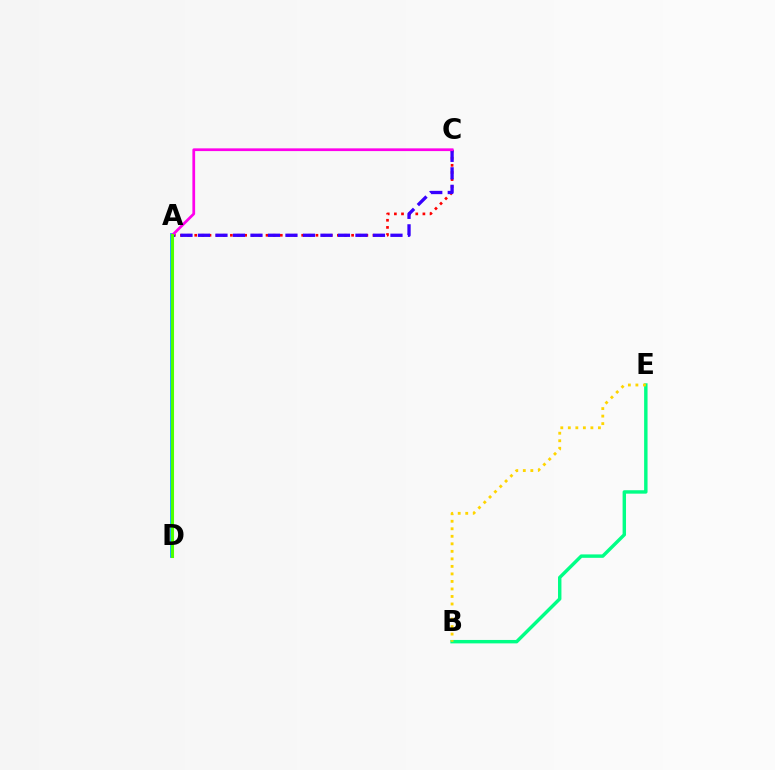{('B', 'E'): [{'color': '#00ff86', 'line_style': 'solid', 'thickness': 2.47}, {'color': '#ffd500', 'line_style': 'dotted', 'thickness': 2.04}], ('A', 'C'): [{'color': '#ff0000', 'line_style': 'dotted', 'thickness': 1.94}, {'color': '#3700ff', 'line_style': 'dashed', 'thickness': 2.38}, {'color': '#ff00ed', 'line_style': 'solid', 'thickness': 1.97}], ('A', 'D'): [{'color': '#009eff', 'line_style': 'solid', 'thickness': 2.71}, {'color': '#4fff00', 'line_style': 'solid', 'thickness': 2.21}]}